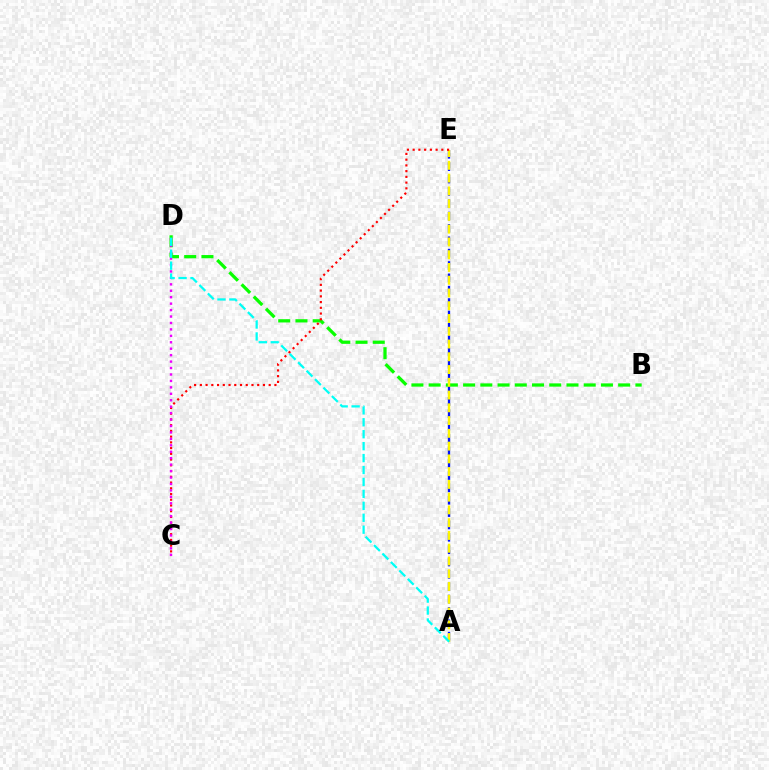{('A', 'E'): [{'color': '#0010ff', 'line_style': 'dashed', 'thickness': 1.68}, {'color': '#fcf500', 'line_style': 'dashed', 'thickness': 1.73}], ('B', 'D'): [{'color': '#08ff00', 'line_style': 'dashed', 'thickness': 2.34}], ('C', 'E'): [{'color': '#ff0000', 'line_style': 'dotted', 'thickness': 1.56}], ('C', 'D'): [{'color': '#ee00ff', 'line_style': 'dotted', 'thickness': 1.75}], ('A', 'D'): [{'color': '#00fff6', 'line_style': 'dashed', 'thickness': 1.62}]}